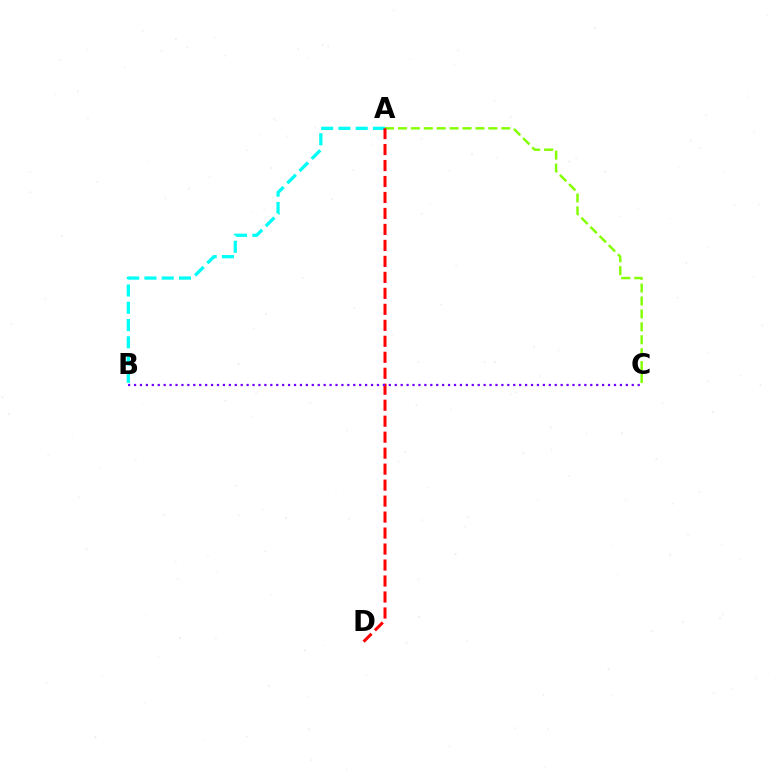{('A', 'B'): [{'color': '#00fff6', 'line_style': 'dashed', 'thickness': 2.35}], ('A', 'C'): [{'color': '#84ff00', 'line_style': 'dashed', 'thickness': 1.76}], ('A', 'D'): [{'color': '#ff0000', 'line_style': 'dashed', 'thickness': 2.17}], ('B', 'C'): [{'color': '#7200ff', 'line_style': 'dotted', 'thickness': 1.61}]}